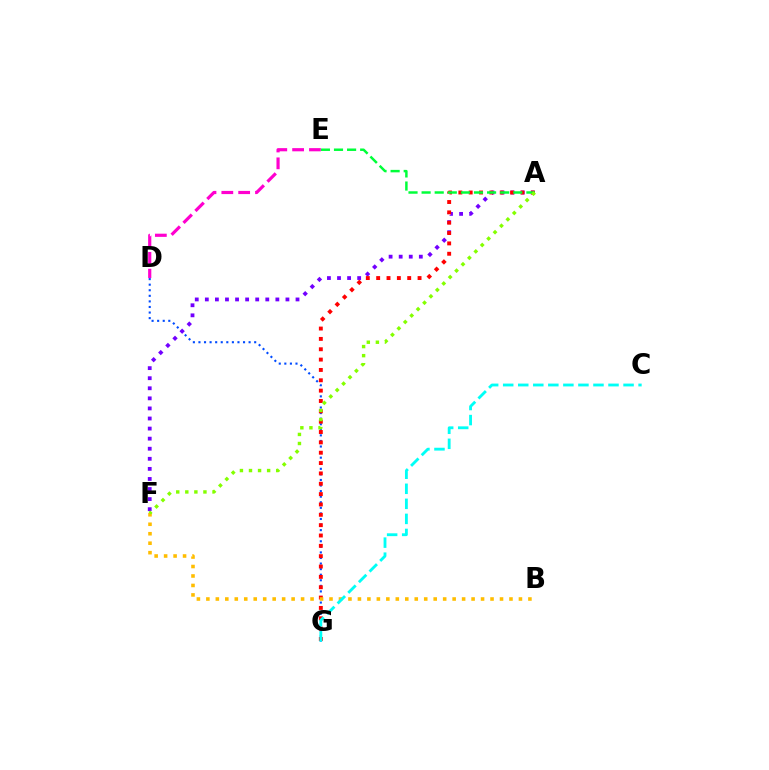{('D', 'G'): [{'color': '#004bff', 'line_style': 'dotted', 'thickness': 1.51}], ('A', 'F'): [{'color': '#7200ff', 'line_style': 'dotted', 'thickness': 2.74}, {'color': '#84ff00', 'line_style': 'dotted', 'thickness': 2.46}], ('A', 'G'): [{'color': '#ff0000', 'line_style': 'dotted', 'thickness': 2.81}], ('A', 'E'): [{'color': '#00ff39', 'line_style': 'dashed', 'thickness': 1.78}], ('B', 'F'): [{'color': '#ffbd00', 'line_style': 'dotted', 'thickness': 2.57}], ('D', 'E'): [{'color': '#ff00cf', 'line_style': 'dashed', 'thickness': 2.29}], ('C', 'G'): [{'color': '#00fff6', 'line_style': 'dashed', 'thickness': 2.04}]}